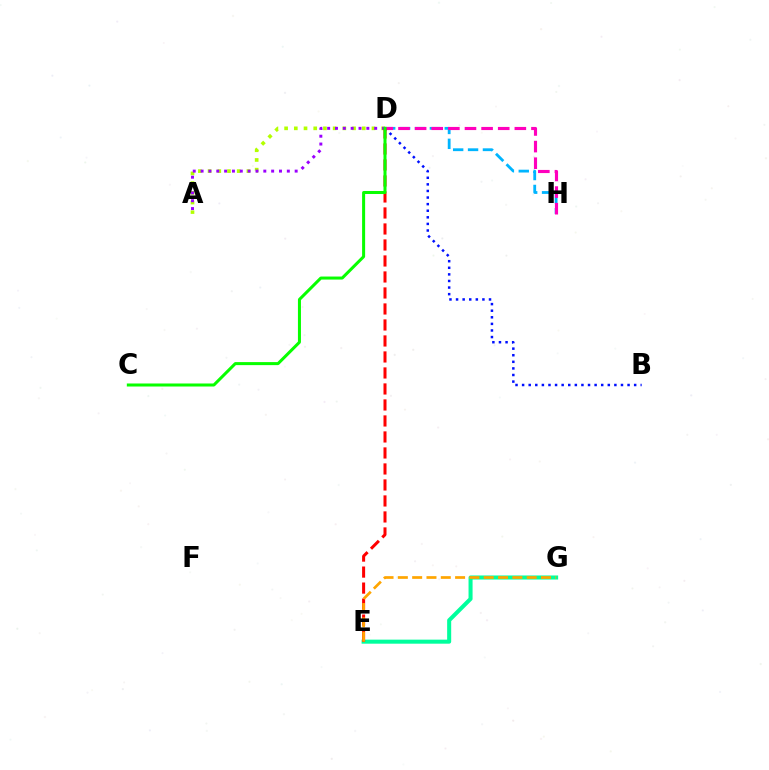{('D', 'H'): [{'color': '#00b5ff', 'line_style': 'dashed', 'thickness': 2.02}, {'color': '#ff00bd', 'line_style': 'dashed', 'thickness': 2.26}], ('B', 'D'): [{'color': '#0010ff', 'line_style': 'dotted', 'thickness': 1.79}], ('A', 'D'): [{'color': '#b3ff00', 'line_style': 'dotted', 'thickness': 2.64}, {'color': '#9b00ff', 'line_style': 'dotted', 'thickness': 2.13}], ('E', 'G'): [{'color': '#00ff9d', 'line_style': 'solid', 'thickness': 2.91}, {'color': '#ffa500', 'line_style': 'dashed', 'thickness': 1.94}], ('D', 'E'): [{'color': '#ff0000', 'line_style': 'dashed', 'thickness': 2.17}], ('C', 'D'): [{'color': '#08ff00', 'line_style': 'solid', 'thickness': 2.18}]}